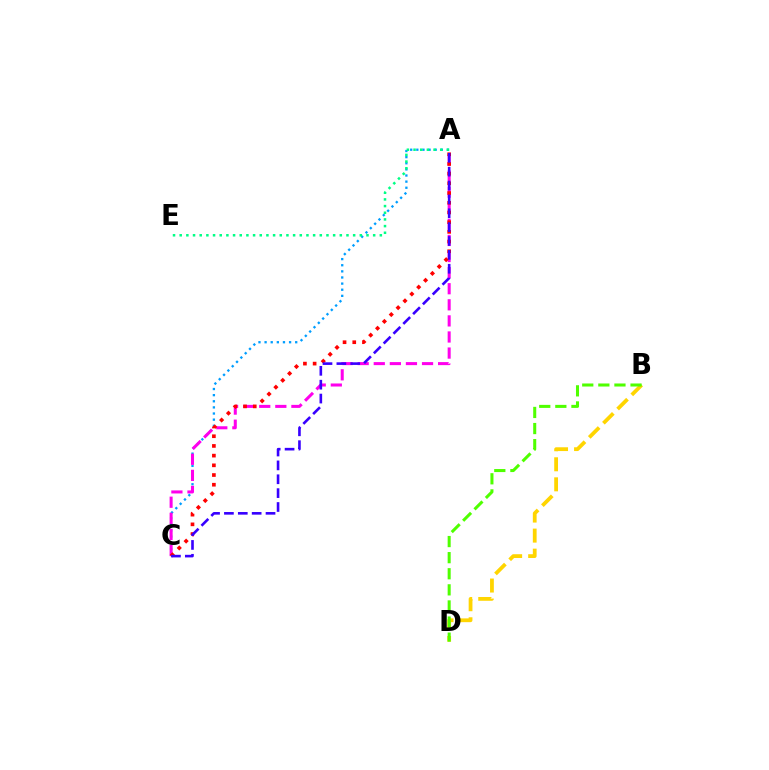{('B', 'D'): [{'color': '#ffd500', 'line_style': 'dashed', 'thickness': 2.72}, {'color': '#4fff00', 'line_style': 'dashed', 'thickness': 2.19}], ('A', 'C'): [{'color': '#009eff', 'line_style': 'dotted', 'thickness': 1.66}, {'color': '#ff00ed', 'line_style': 'dashed', 'thickness': 2.19}, {'color': '#ff0000', 'line_style': 'dotted', 'thickness': 2.63}, {'color': '#3700ff', 'line_style': 'dashed', 'thickness': 1.88}], ('A', 'E'): [{'color': '#00ff86', 'line_style': 'dotted', 'thickness': 1.81}]}